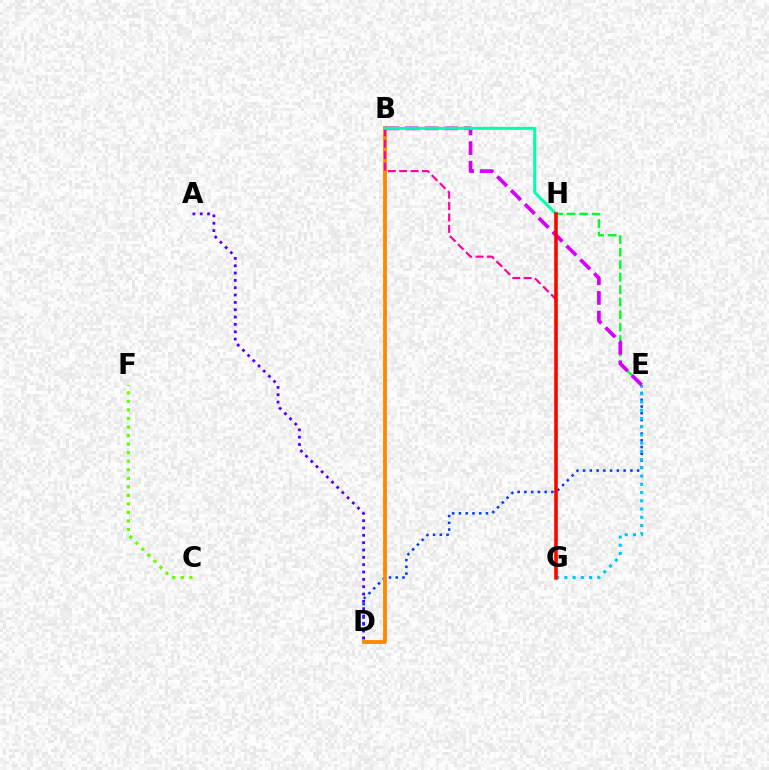{('G', 'H'): [{'color': '#eeff00', 'line_style': 'dashed', 'thickness': 2.66}, {'color': '#ff0000', 'line_style': 'solid', 'thickness': 2.53}], ('D', 'E'): [{'color': '#003fff', 'line_style': 'dotted', 'thickness': 1.84}], ('B', 'D'): [{'color': '#ff8800', 'line_style': 'solid', 'thickness': 2.77}], ('B', 'G'): [{'color': '#ff00a0', 'line_style': 'dashed', 'thickness': 1.55}], ('E', 'H'): [{'color': '#00ff27', 'line_style': 'dashed', 'thickness': 1.7}], ('E', 'G'): [{'color': '#00c7ff', 'line_style': 'dotted', 'thickness': 2.24}], ('B', 'E'): [{'color': '#d600ff', 'line_style': 'dashed', 'thickness': 2.66}], ('C', 'F'): [{'color': '#66ff00', 'line_style': 'dotted', 'thickness': 2.32}], ('B', 'H'): [{'color': '#00ffaf', 'line_style': 'solid', 'thickness': 2.17}], ('A', 'D'): [{'color': '#4f00ff', 'line_style': 'dotted', 'thickness': 1.99}]}